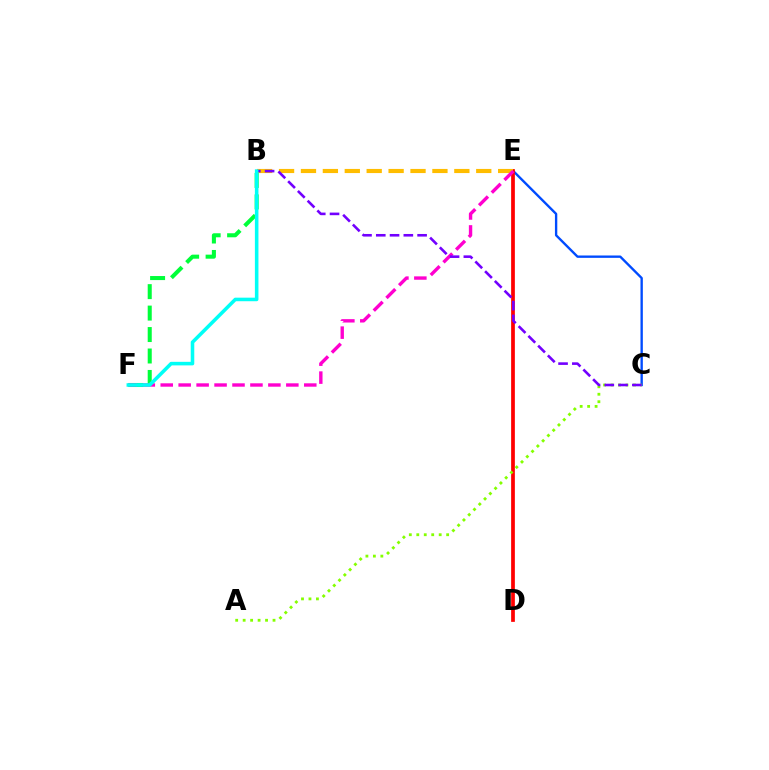{('C', 'E'): [{'color': '#004bff', 'line_style': 'solid', 'thickness': 1.7}], ('D', 'E'): [{'color': '#ff0000', 'line_style': 'solid', 'thickness': 2.69}], ('B', 'F'): [{'color': '#00ff39', 'line_style': 'dashed', 'thickness': 2.91}, {'color': '#00fff6', 'line_style': 'solid', 'thickness': 2.56}], ('B', 'E'): [{'color': '#ffbd00', 'line_style': 'dashed', 'thickness': 2.98}], ('E', 'F'): [{'color': '#ff00cf', 'line_style': 'dashed', 'thickness': 2.44}], ('A', 'C'): [{'color': '#84ff00', 'line_style': 'dotted', 'thickness': 2.03}], ('B', 'C'): [{'color': '#7200ff', 'line_style': 'dashed', 'thickness': 1.87}]}